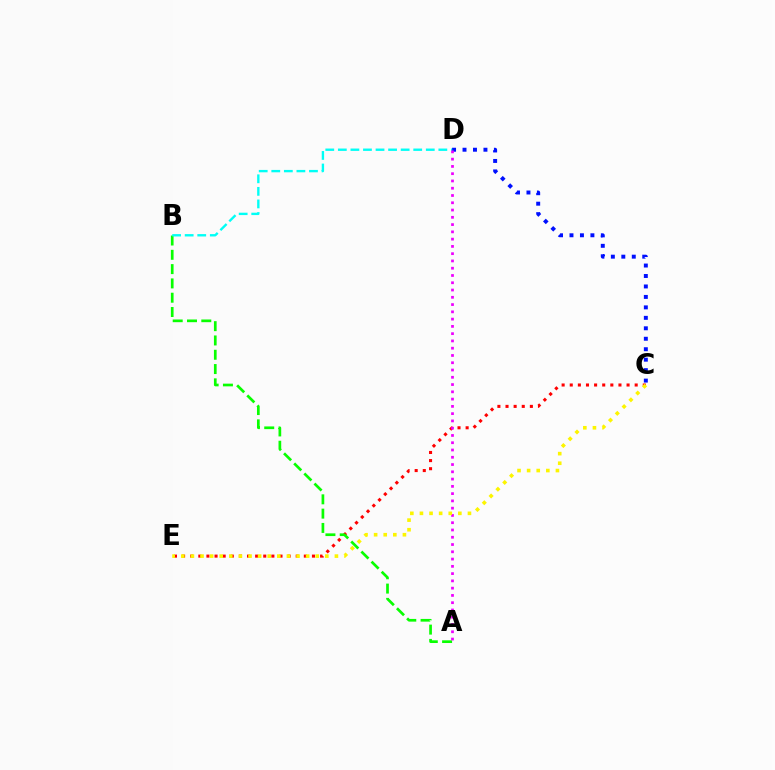{('C', 'E'): [{'color': '#ff0000', 'line_style': 'dotted', 'thickness': 2.21}, {'color': '#fcf500', 'line_style': 'dotted', 'thickness': 2.61}], ('C', 'D'): [{'color': '#0010ff', 'line_style': 'dotted', 'thickness': 2.84}], ('A', 'B'): [{'color': '#08ff00', 'line_style': 'dashed', 'thickness': 1.94}], ('B', 'D'): [{'color': '#00fff6', 'line_style': 'dashed', 'thickness': 1.71}], ('A', 'D'): [{'color': '#ee00ff', 'line_style': 'dotted', 'thickness': 1.98}]}